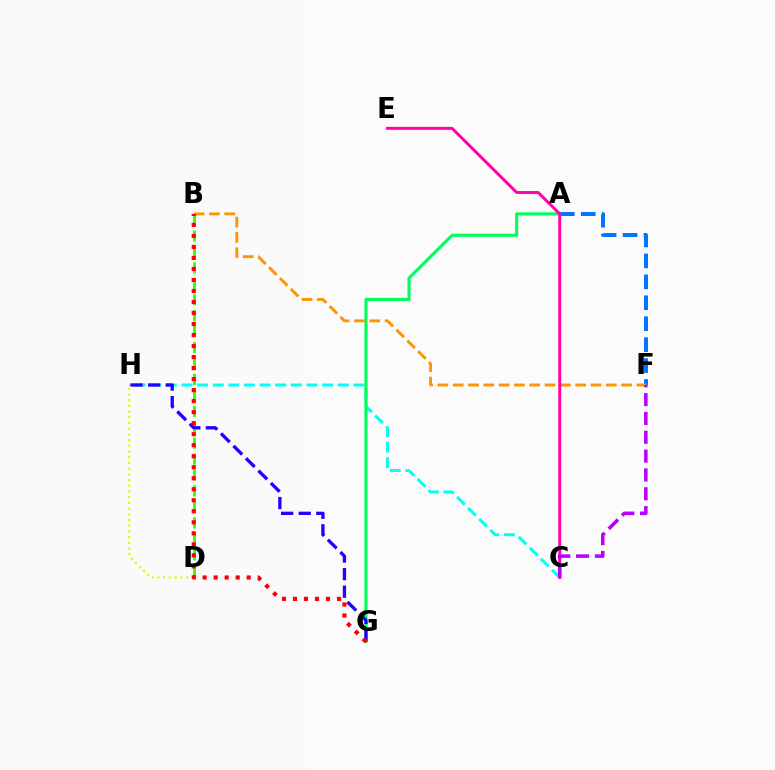{('C', 'H'): [{'color': '#00fff6', 'line_style': 'dashed', 'thickness': 2.12}], ('A', 'F'): [{'color': '#0074ff', 'line_style': 'dashed', 'thickness': 2.84}], ('A', 'G'): [{'color': '#00ff5c', 'line_style': 'solid', 'thickness': 2.24}], ('B', 'F'): [{'color': '#ff9400', 'line_style': 'dashed', 'thickness': 2.08}], ('B', 'D'): [{'color': '#3dff00', 'line_style': 'dashed', 'thickness': 2.17}], ('G', 'H'): [{'color': '#2500ff', 'line_style': 'dashed', 'thickness': 2.39}], ('C', 'E'): [{'color': '#ff00ac', 'line_style': 'solid', 'thickness': 2.12}], ('D', 'H'): [{'color': '#d1ff00', 'line_style': 'dotted', 'thickness': 1.55}], ('C', 'F'): [{'color': '#b900ff', 'line_style': 'dashed', 'thickness': 2.56}], ('B', 'G'): [{'color': '#ff0000', 'line_style': 'dotted', 'thickness': 2.99}]}